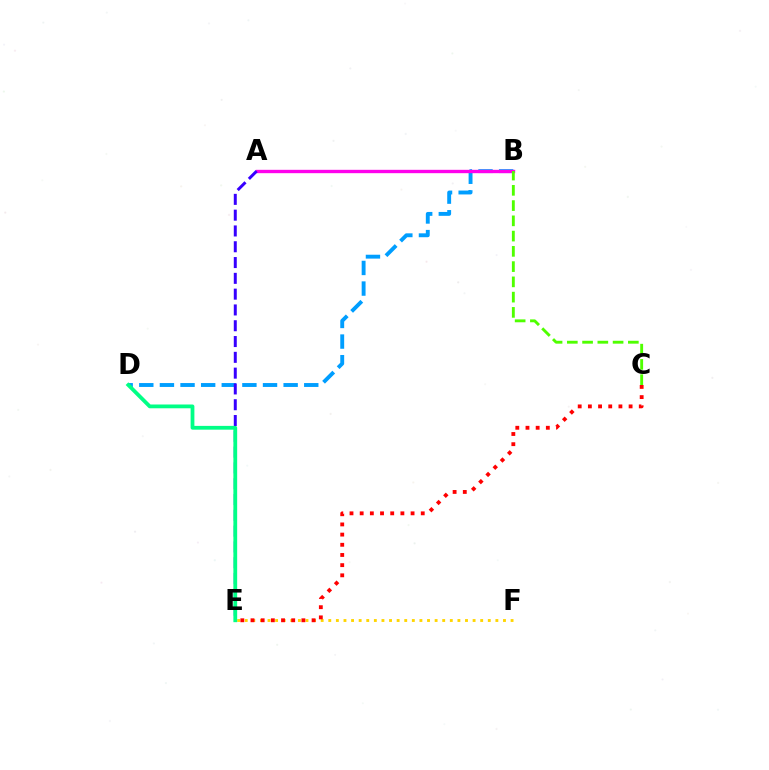{('B', 'D'): [{'color': '#009eff', 'line_style': 'dashed', 'thickness': 2.8}], ('A', 'B'): [{'color': '#ff00ed', 'line_style': 'solid', 'thickness': 2.42}], ('B', 'C'): [{'color': '#4fff00', 'line_style': 'dashed', 'thickness': 2.07}], ('A', 'E'): [{'color': '#3700ff', 'line_style': 'dashed', 'thickness': 2.15}], ('E', 'F'): [{'color': '#ffd500', 'line_style': 'dotted', 'thickness': 2.06}], ('D', 'E'): [{'color': '#00ff86', 'line_style': 'solid', 'thickness': 2.72}], ('C', 'E'): [{'color': '#ff0000', 'line_style': 'dotted', 'thickness': 2.77}]}